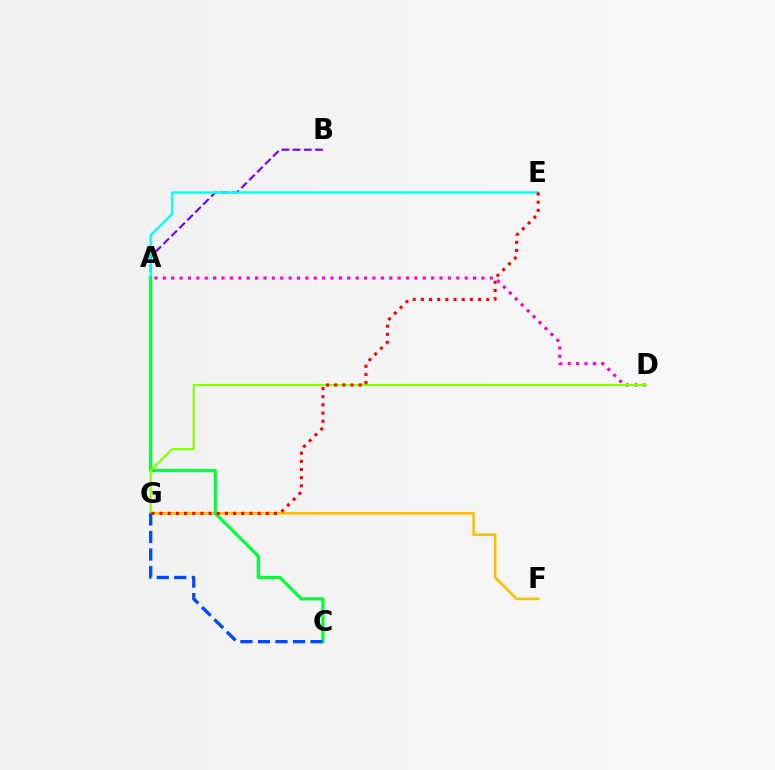{('A', 'B'): [{'color': '#7200ff', 'line_style': 'dashed', 'thickness': 1.52}], ('A', 'D'): [{'color': '#ff00cf', 'line_style': 'dotted', 'thickness': 2.28}], ('F', 'G'): [{'color': '#ffbd00', 'line_style': 'solid', 'thickness': 1.88}], ('A', 'E'): [{'color': '#00fff6', 'line_style': 'solid', 'thickness': 1.69}], ('A', 'C'): [{'color': '#00ff39', 'line_style': 'solid', 'thickness': 2.29}], ('D', 'G'): [{'color': '#84ff00', 'line_style': 'solid', 'thickness': 1.55}], ('E', 'G'): [{'color': '#ff0000', 'line_style': 'dotted', 'thickness': 2.22}], ('C', 'G'): [{'color': '#004bff', 'line_style': 'dashed', 'thickness': 2.38}]}